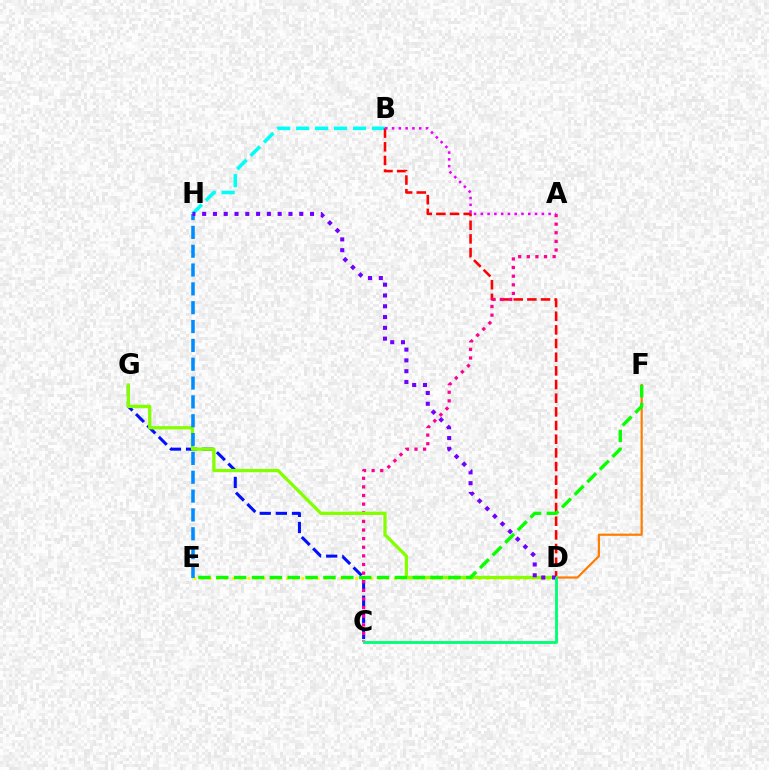{('C', 'G'): [{'color': '#0010ff', 'line_style': 'dashed', 'thickness': 2.19}], ('B', 'H'): [{'color': '#00fff6', 'line_style': 'dashed', 'thickness': 2.57}], ('B', 'D'): [{'color': '#ff0000', 'line_style': 'dashed', 'thickness': 1.86}], ('D', 'E'): [{'color': '#fcf500', 'line_style': 'dotted', 'thickness': 2.09}], ('D', 'F'): [{'color': '#ff7c00', 'line_style': 'solid', 'thickness': 1.58}], ('A', 'C'): [{'color': '#ff0094', 'line_style': 'dotted', 'thickness': 2.34}], ('D', 'G'): [{'color': '#84ff00', 'line_style': 'solid', 'thickness': 2.37}], ('E', 'H'): [{'color': '#008cff', 'line_style': 'dashed', 'thickness': 2.56}], ('D', 'H'): [{'color': '#7200ff', 'line_style': 'dotted', 'thickness': 2.93}], ('A', 'B'): [{'color': '#ee00ff', 'line_style': 'dotted', 'thickness': 1.84}], ('C', 'D'): [{'color': '#00ff74', 'line_style': 'solid', 'thickness': 2.05}], ('E', 'F'): [{'color': '#08ff00', 'line_style': 'dashed', 'thickness': 2.43}]}